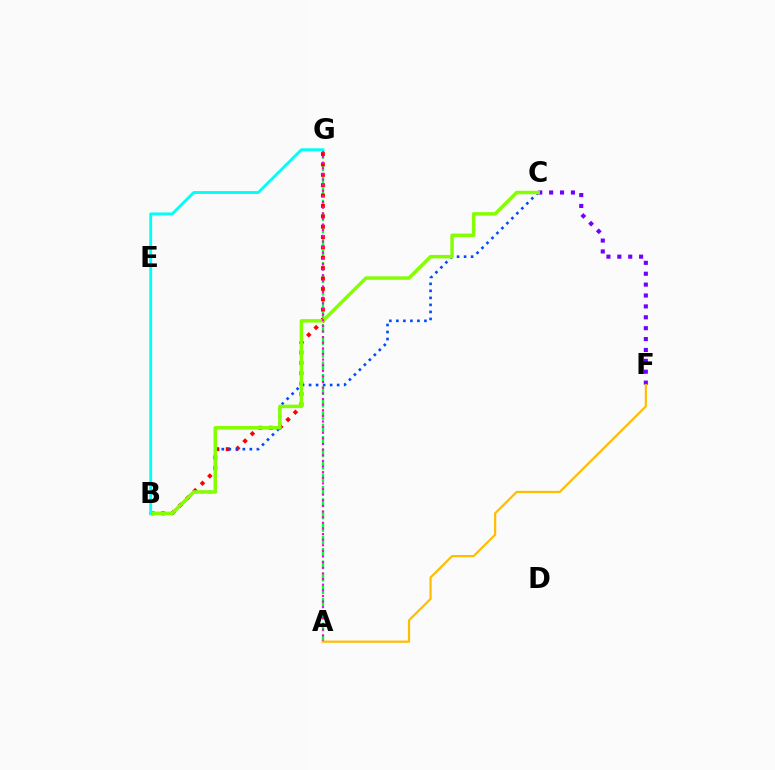{('A', 'G'): [{'color': '#00ff39', 'line_style': 'dashed', 'thickness': 1.69}, {'color': '#ff00cf', 'line_style': 'dotted', 'thickness': 1.53}], ('C', 'F'): [{'color': '#7200ff', 'line_style': 'dotted', 'thickness': 2.96}], ('B', 'G'): [{'color': '#ff0000', 'line_style': 'dotted', 'thickness': 2.82}, {'color': '#00fff6', 'line_style': 'solid', 'thickness': 2.06}], ('B', 'C'): [{'color': '#004bff', 'line_style': 'dotted', 'thickness': 1.91}, {'color': '#84ff00', 'line_style': 'solid', 'thickness': 2.5}], ('A', 'F'): [{'color': '#ffbd00', 'line_style': 'solid', 'thickness': 1.58}]}